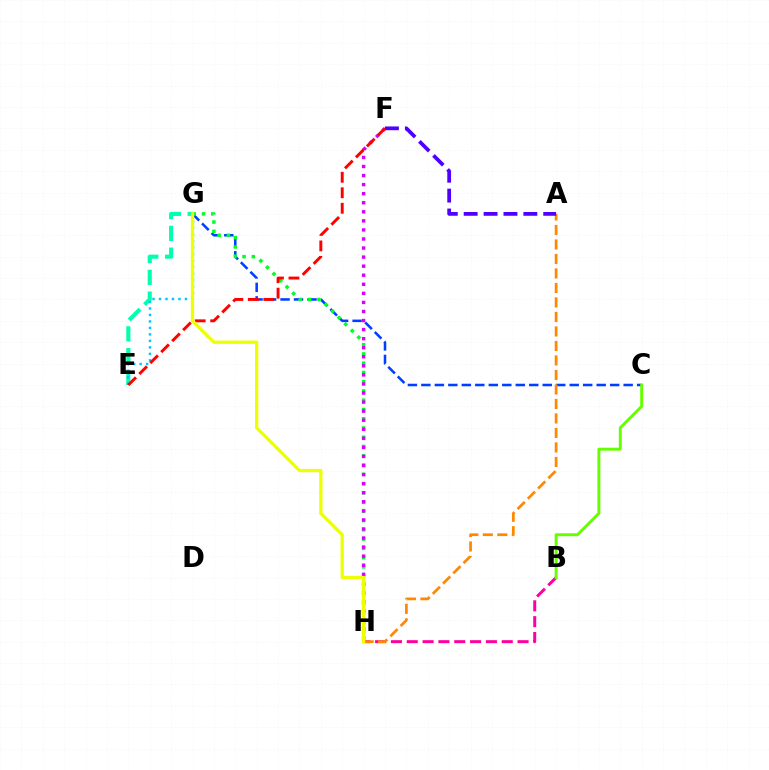{('C', 'G'): [{'color': '#003fff', 'line_style': 'dashed', 'thickness': 1.83}], ('E', 'G'): [{'color': '#00ffaf', 'line_style': 'dashed', 'thickness': 2.96}, {'color': '#00c7ff', 'line_style': 'dotted', 'thickness': 1.76}], ('G', 'H'): [{'color': '#00ff27', 'line_style': 'dotted', 'thickness': 2.52}, {'color': '#eeff00', 'line_style': 'solid', 'thickness': 2.37}], ('B', 'H'): [{'color': '#ff00a0', 'line_style': 'dashed', 'thickness': 2.15}], ('F', 'H'): [{'color': '#d600ff', 'line_style': 'dotted', 'thickness': 2.46}], ('A', 'H'): [{'color': '#ff8800', 'line_style': 'dashed', 'thickness': 1.97}], ('E', 'F'): [{'color': '#ff0000', 'line_style': 'dashed', 'thickness': 2.11}], ('A', 'F'): [{'color': '#4f00ff', 'line_style': 'dashed', 'thickness': 2.7}], ('B', 'C'): [{'color': '#66ff00', 'line_style': 'solid', 'thickness': 2.11}]}